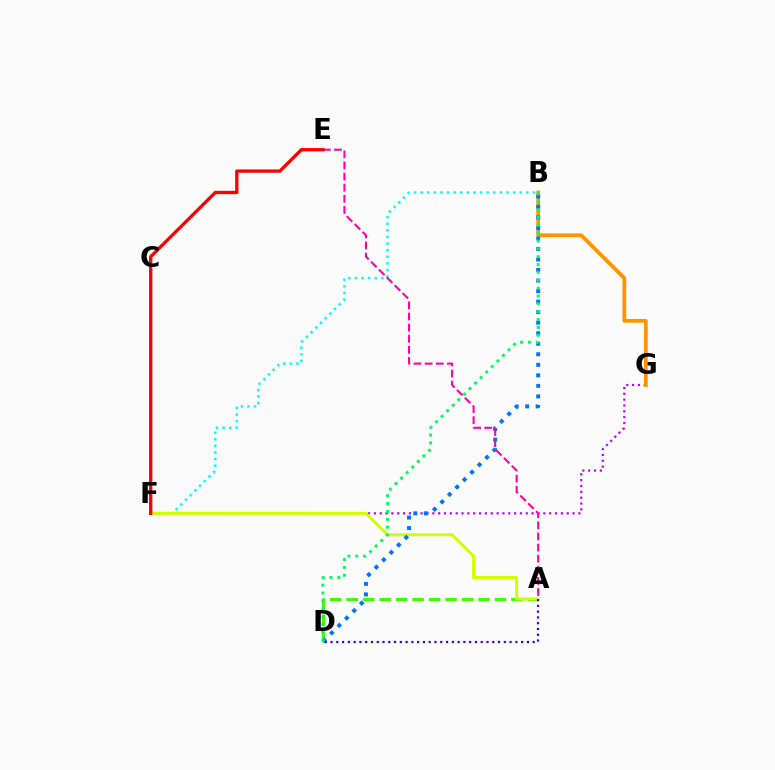{('A', 'D'): [{'color': '#3dff00', 'line_style': 'dashed', 'thickness': 2.24}, {'color': '#2500ff', 'line_style': 'dotted', 'thickness': 1.57}], ('F', 'G'): [{'color': '#b900ff', 'line_style': 'dotted', 'thickness': 1.59}], ('B', 'F'): [{'color': '#00fff6', 'line_style': 'dotted', 'thickness': 1.79}], ('A', 'F'): [{'color': '#d1ff00', 'line_style': 'solid', 'thickness': 2.16}], ('B', 'G'): [{'color': '#ff9400', 'line_style': 'solid', 'thickness': 2.7}], ('B', 'D'): [{'color': '#0074ff', 'line_style': 'dotted', 'thickness': 2.86}, {'color': '#00ff5c', 'line_style': 'dotted', 'thickness': 2.13}], ('A', 'E'): [{'color': '#ff00ac', 'line_style': 'dashed', 'thickness': 1.51}], ('E', 'F'): [{'color': '#ff0000', 'line_style': 'solid', 'thickness': 2.37}]}